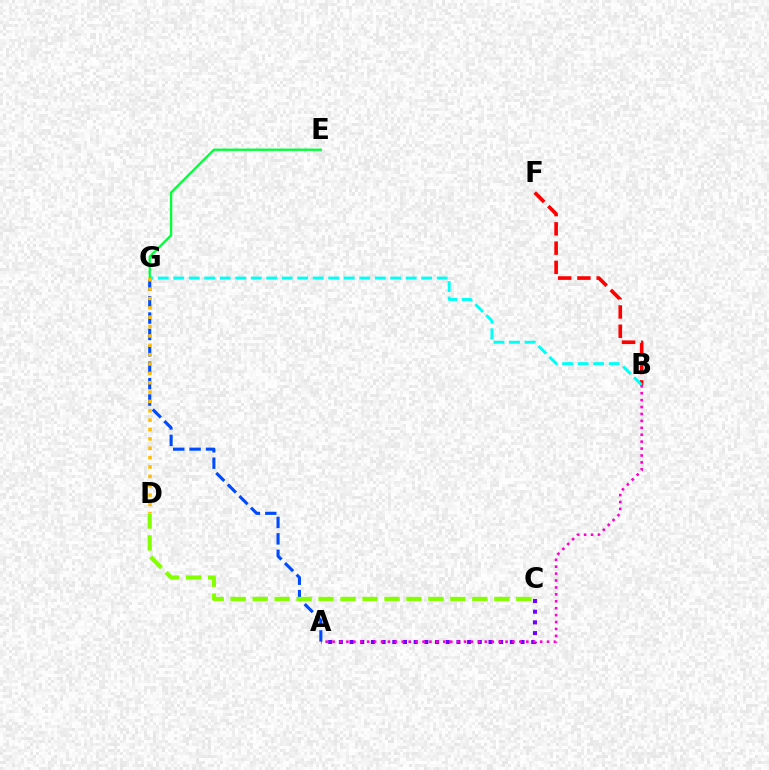{('B', 'F'): [{'color': '#ff0000', 'line_style': 'dashed', 'thickness': 2.62}], ('A', 'G'): [{'color': '#004bff', 'line_style': 'dashed', 'thickness': 2.23}], ('A', 'C'): [{'color': '#7200ff', 'line_style': 'dotted', 'thickness': 2.9}], ('B', 'G'): [{'color': '#00fff6', 'line_style': 'dashed', 'thickness': 2.11}], ('E', 'G'): [{'color': '#00ff39', 'line_style': 'solid', 'thickness': 1.66}], ('D', 'G'): [{'color': '#ffbd00', 'line_style': 'dotted', 'thickness': 2.54}], ('A', 'B'): [{'color': '#ff00cf', 'line_style': 'dotted', 'thickness': 1.88}], ('C', 'D'): [{'color': '#84ff00', 'line_style': 'dashed', 'thickness': 2.98}]}